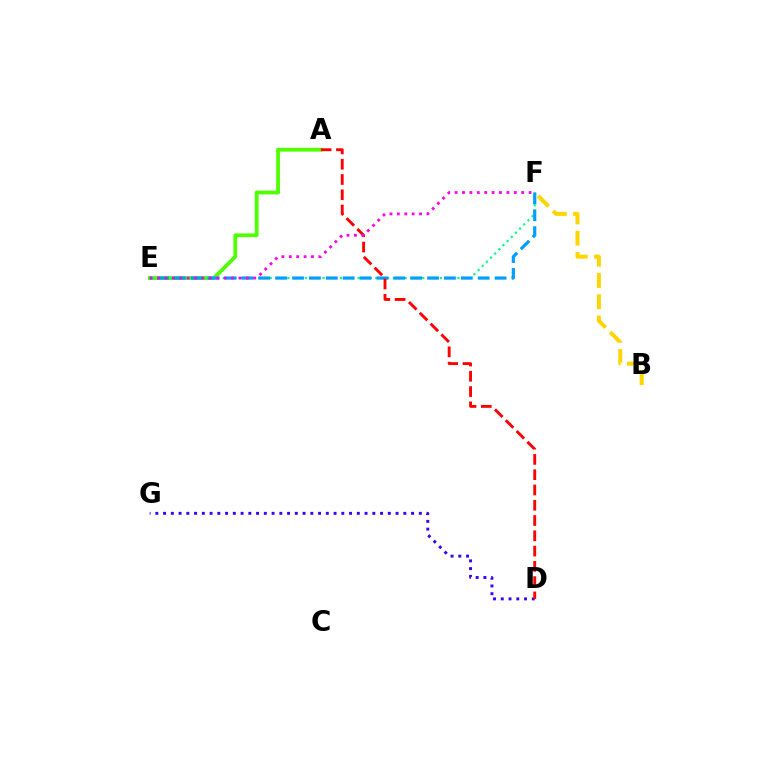{('A', 'E'): [{'color': '#4fff00', 'line_style': 'solid', 'thickness': 2.74}], ('E', 'F'): [{'color': '#00ff86', 'line_style': 'dotted', 'thickness': 1.59}, {'color': '#009eff', 'line_style': 'dashed', 'thickness': 2.29}, {'color': '#ff00ed', 'line_style': 'dotted', 'thickness': 2.01}], ('D', 'G'): [{'color': '#3700ff', 'line_style': 'dotted', 'thickness': 2.11}], ('B', 'F'): [{'color': '#ffd500', 'line_style': 'dashed', 'thickness': 2.88}], ('A', 'D'): [{'color': '#ff0000', 'line_style': 'dashed', 'thickness': 2.08}]}